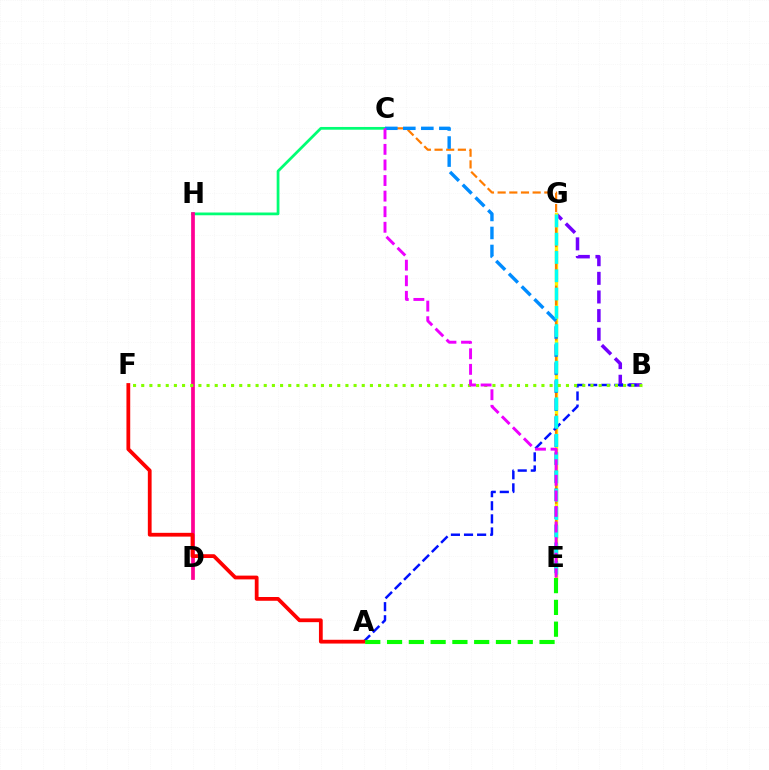{('B', 'G'): [{'color': '#7200ff', 'line_style': 'dashed', 'thickness': 2.53}], ('E', 'G'): [{'color': '#fcf500', 'line_style': 'solid', 'thickness': 2.45}, {'color': '#00fff6', 'line_style': 'dashed', 'thickness': 2.48}], ('C', 'E'): [{'color': '#ff7c00', 'line_style': 'dashed', 'thickness': 1.59}, {'color': '#008cff', 'line_style': 'dashed', 'thickness': 2.45}, {'color': '#ee00ff', 'line_style': 'dashed', 'thickness': 2.12}], ('C', 'H'): [{'color': '#00ff74', 'line_style': 'solid', 'thickness': 1.98}], ('A', 'B'): [{'color': '#0010ff', 'line_style': 'dashed', 'thickness': 1.78}], ('D', 'H'): [{'color': '#ff0094', 'line_style': 'solid', 'thickness': 2.68}], ('B', 'F'): [{'color': '#84ff00', 'line_style': 'dotted', 'thickness': 2.22}], ('A', 'F'): [{'color': '#ff0000', 'line_style': 'solid', 'thickness': 2.72}], ('A', 'E'): [{'color': '#08ff00', 'line_style': 'dashed', 'thickness': 2.96}]}